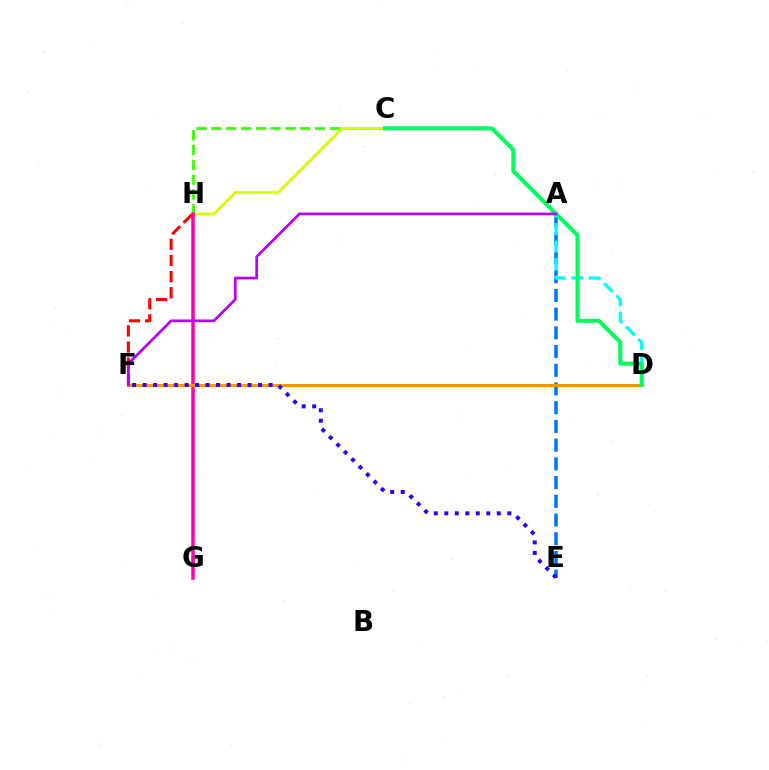{('C', 'H'): [{'color': '#3dff00', 'line_style': 'dashed', 'thickness': 2.01}, {'color': '#d1ff00', 'line_style': 'solid', 'thickness': 1.99}], ('G', 'H'): [{'color': '#ff00ac', 'line_style': 'solid', 'thickness': 2.53}], ('A', 'E'): [{'color': '#0074ff', 'line_style': 'dashed', 'thickness': 2.54}], ('D', 'F'): [{'color': '#ff9400', 'line_style': 'solid', 'thickness': 2.12}], ('A', 'D'): [{'color': '#00fff6', 'line_style': 'dashed', 'thickness': 2.38}], ('F', 'H'): [{'color': '#ff0000', 'line_style': 'dashed', 'thickness': 2.2}], ('C', 'D'): [{'color': '#00ff5c', 'line_style': 'solid', 'thickness': 2.9}], ('A', 'F'): [{'color': '#b900ff', 'line_style': 'solid', 'thickness': 1.94}], ('E', 'F'): [{'color': '#2500ff', 'line_style': 'dotted', 'thickness': 2.85}]}